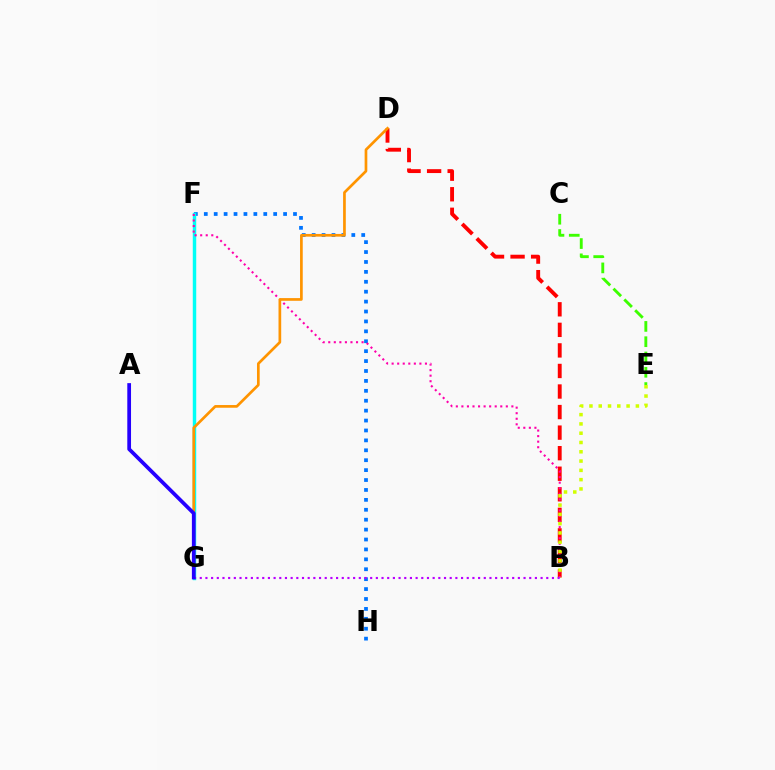{('F', 'H'): [{'color': '#0074ff', 'line_style': 'dotted', 'thickness': 2.69}], ('B', 'D'): [{'color': '#ff0000', 'line_style': 'dashed', 'thickness': 2.79}], ('F', 'G'): [{'color': '#00ff5c', 'line_style': 'dashed', 'thickness': 1.9}, {'color': '#00fff6', 'line_style': 'solid', 'thickness': 2.48}], ('C', 'E'): [{'color': '#3dff00', 'line_style': 'dashed', 'thickness': 2.08}], ('B', 'F'): [{'color': '#ff00ac', 'line_style': 'dotted', 'thickness': 1.51}], ('B', 'E'): [{'color': '#d1ff00', 'line_style': 'dotted', 'thickness': 2.52}], ('B', 'G'): [{'color': '#b900ff', 'line_style': 'dotted', 'thickness': 1.54}], ('D', 'G'): [{'color': '#ff9400', 'line_style': 'solid', 'thickness': 1.94}], ('A', 'G'): [{'color': '#2500ff', 'line_style': 'solid', 'thickness': 2.69}]}